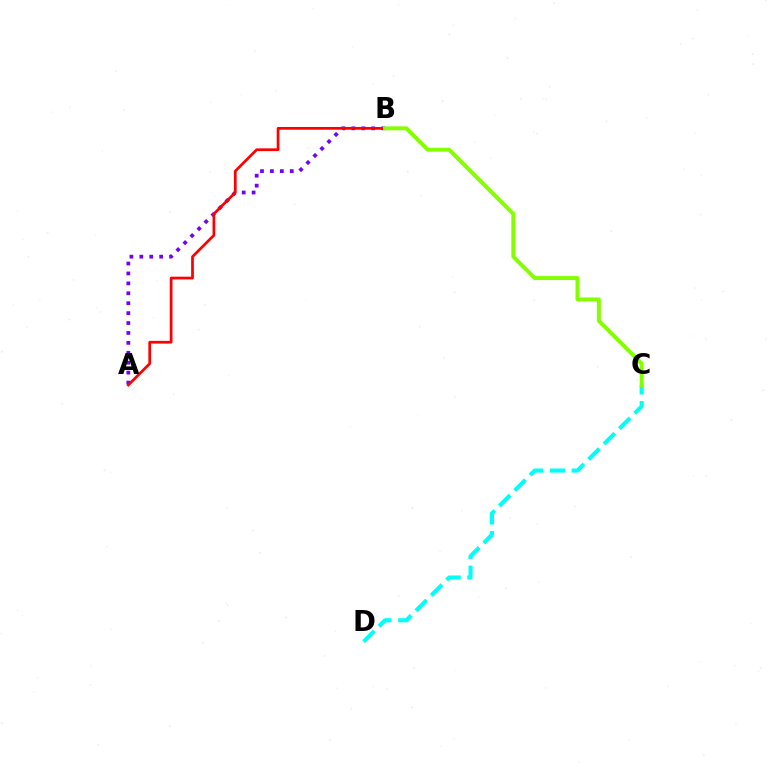{('A', 'B'): [{'color': '#7200ff', 'line_style': 'dotted', 'thickness': 2.7}, {'color': '#ff0000', 'line_style': 'solid', 'thickness': 1.97}], ('C', 'D'): [{'color': '#00fff6', 'line_style': 'dashed', 'thickness': 2.95}], ('B', 'C'): [{'color': '#84ff00', 'line_style': 'solid', 'thickness': 2.85}]}